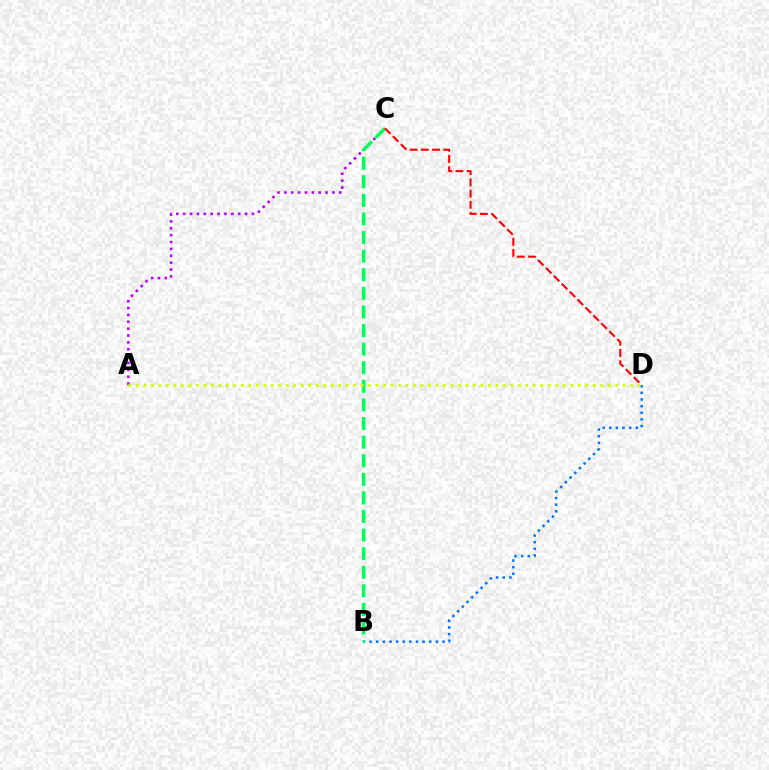{('A', 'C'): [{'color': '#b900ff', 'line_style': 'dotted', 'thickness': 1.87}], ('B', 'D'): [{'color': '#0074ff', 'line_style': 'dotted', 'thickness': 1.8}], ('B', 'C'): [{'color': '#00ff5c', 'line_style': 'dashed', 'thickness': 2.53}], ('C', 'D'): [{'color': '#ff0000', 'line_style': 'dashed', 'thickness': 1.52}], ('A', 'D'): [{'color': '#d1ff00', 'line_style': 'dotted', 'thickness': 2.03}]}